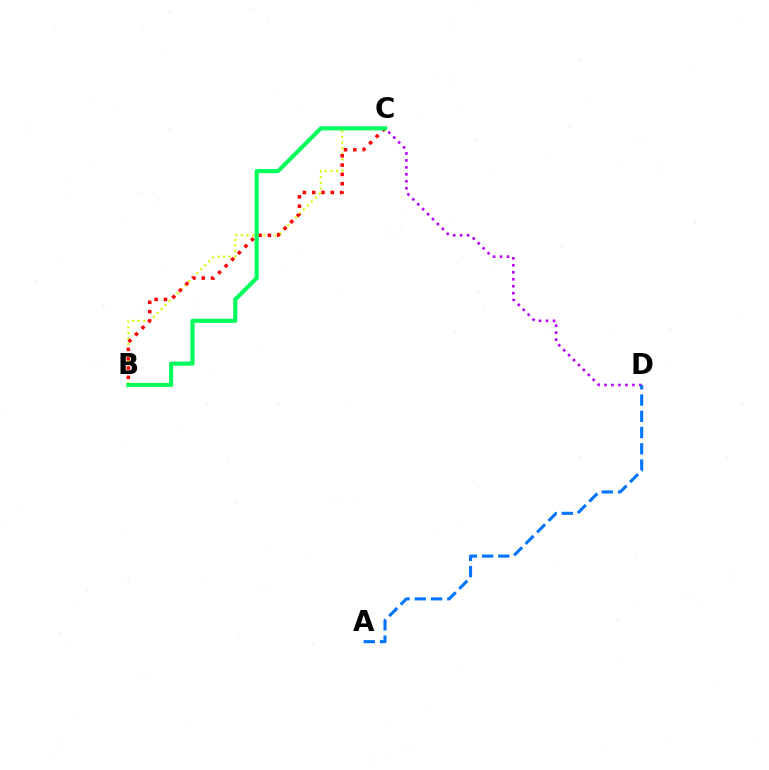{('B', 'C'): [{'color': '#d1ff00', 'line_style': 'dotted', 'thickness': 1.52}, {'color': '#ff0000', 'line_style': 'dotted', 'thickness': 2.53}, {'color': '#00ff5c', 'line_style': 'solid', 'thickness': 2.95}], ('C', 'D'): [{'color': '#b900ff', 'line_style': 'dotted', 'thickness': 1.89}], ('A', 'D'): [{'color': '#0074ff', 'line_style': 'dashed', 'thickness': 2.21}]}